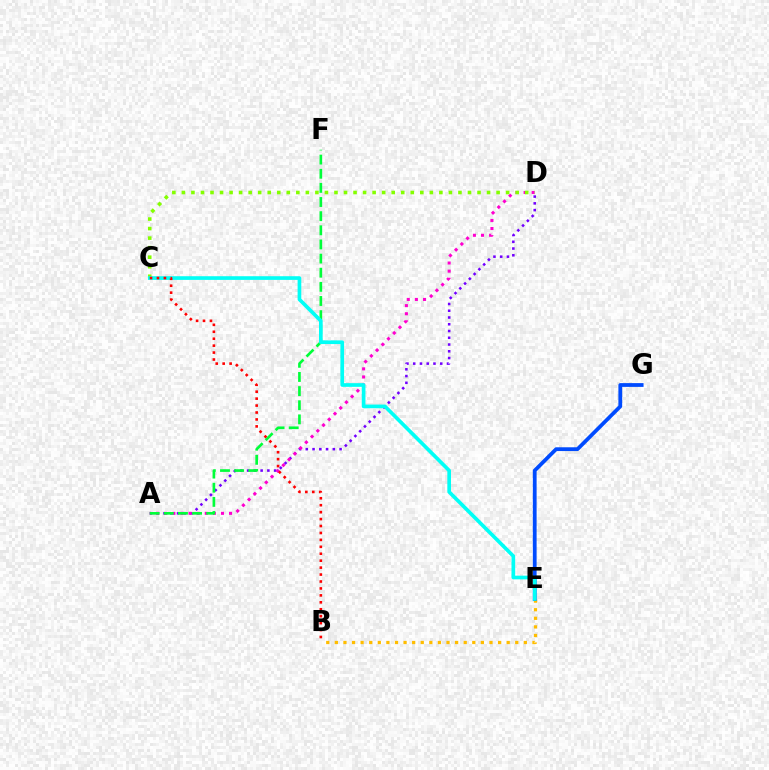{('B', 'E'): [{'color': '#ffbd00', 'line_style': 'dotted', 'thickness': 2.33}], ('A', 'D'): [{'color': '#7200ff', 'line_style': 'dotted', 'thickness': 1.84}, {'color': '#ff00cf', 'line_style': 'dotted', 'thickness': 2.2}], ('A', 'F'): [{'color': '#00ff39', 'line_style': 'dashed', 'thickness': 1.92}], ('C', 'D'): [{'color': '#84ff00', 'line_style': 'dotted', 'thickness': 2.59}], ('E', 'G'): [{'color': '#004bff', 'line_style': 'solid', 'thickness': 2.72}], ('C', 'E'): [{'color': '#00fff6', 'line_style': 'solid', 'thickness': 2.64}], ('B', 'C'): [{'color': '#ff0000', 'line_style': 'dotted', 'thickness': 1.88}]}